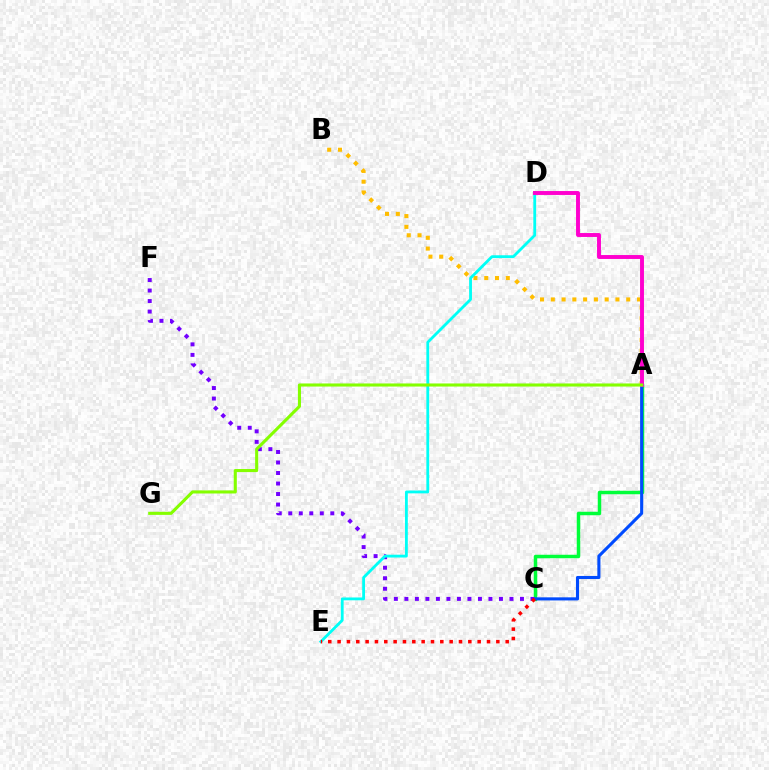{('A', 'C'): [{'color': '#00ff39', 'line_style': 'solid', 'thickness': 2.5}, {'color': '#004bff', 'line_style': 'solid', 'thickness': 2.23}], ('C', 'F'): [{'color': '#7200ff', 'line_style': 'dotted', 'thickness': 2.85}], ('A', 'B'): [{'color': '#ffbd00', 'line_style': 'dotted', 'thickness': 2.93}], ('D', 'E'): [{'color': '#00fff6', 'line_style': 'solid', 'thickness': 2.03}], ('C', 'E'): [{'color': '#ff0000', 'line_style': 'dotted', 'thickness': 2.54}], ('A', 'D'): [{'color': '#ff00cf', 'line_style': 'solid', 'thickness': 2.82}], ('A', 'G'): [{'color': '#84ff00', 'line_style': 'solid', 'thickness': 2.22}]}